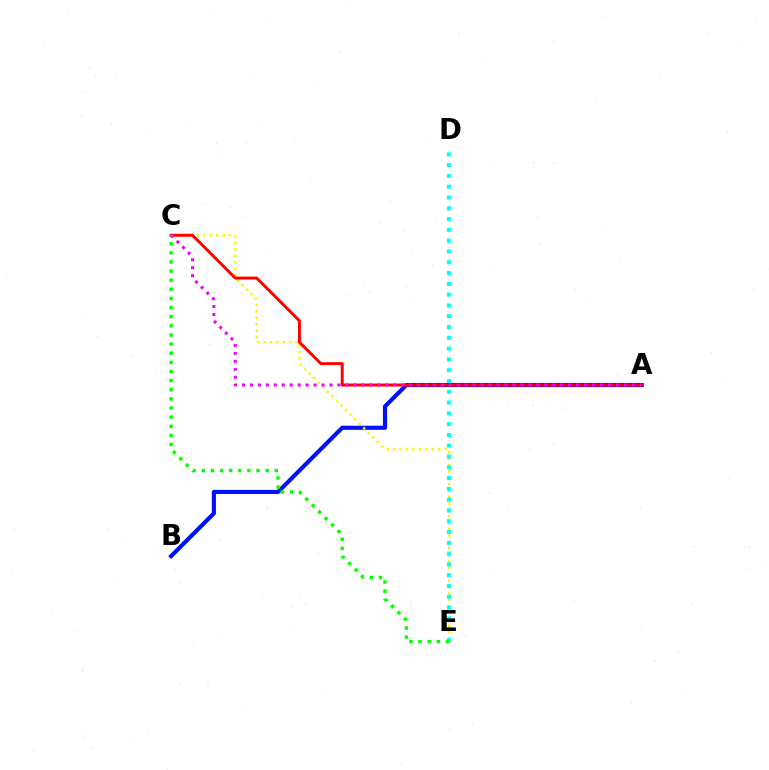{('A', 'B'): [{'color': '#0010ff', 'line_style': 'solid', 'thickness': 2.98}], ('C', 'E'): [{'color': '#fcf500', 'line_style': 'dotted', 'thickness': 1.75}, {'color': '#08ff00', 'line_style': 'dotted', 'thickness': 2.48}], ('A', 'C'): [{'color': '#ff0000', 'line_style': 'solid', 'thickness': 2.12}, {'color': '#ee00ff', 'line_style': 'dotted', 'thickness': 2.16}], ('D', 'E'): [{'color': '#00fff6', 'line_style': 'dotted', 'thickness': 2.93}]}